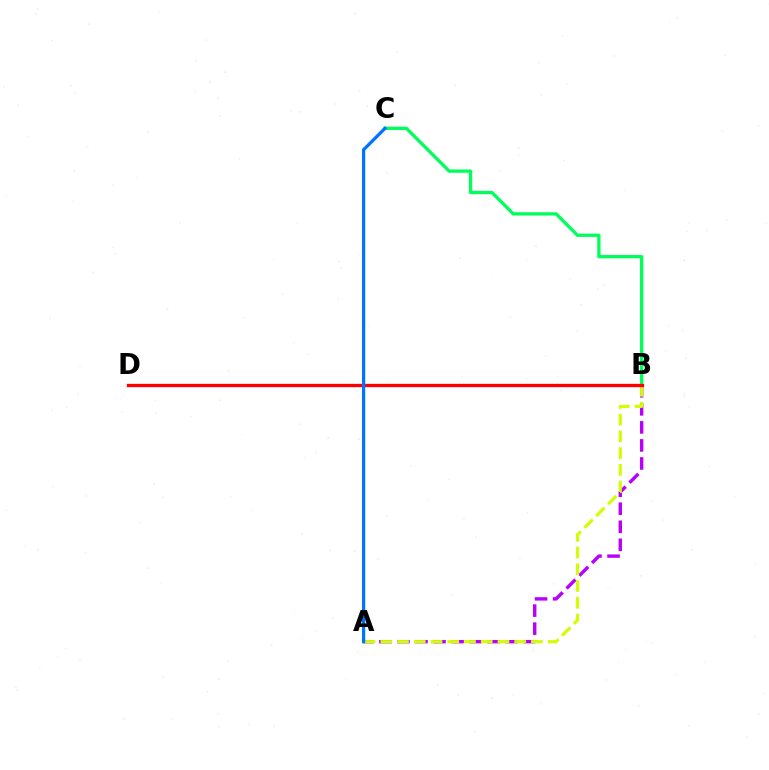{('A', 'B'): [{'color': '#b900ff', 'line_style': 'dashed', 'thickness': 2.45}, {'color': '#d1ff00', 'line_style': 'dashed', 'thickness': 2.27}], ('B', 'C'): [{'color': '#00ff5c', 'line_style': 'solid', 'thickness': 2.38}], ('B', 'D'): [{'color': '#ff0000', 'line_style': 'solid', 'thickness': 2.38}], ('A', 'C'): [{'color': '#0074ff', 'line_style': 'solid', 'thickness': 2.34}]}